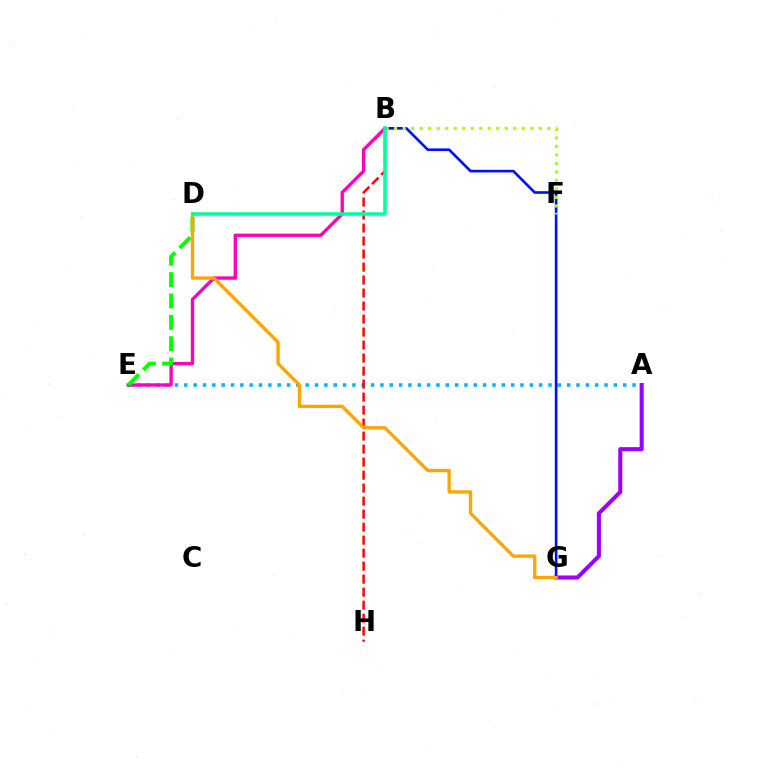{('A', 'E'): [{'color': '#00b5ff', 'line_style': 'dotted', 'thickness': 2.54}], ('A', 'G'): [{'color': '#9b00ff', 'line_style': 'solid', 'thickness': 2.93}], ('B', 'G'): [{'color': '#0010ff', 'line_style': 'solid', 'thickness': 1.9}], ('B', 'H'): [{'color': '#ff0000', 'line_style': 'dashed', 'thickness': 1.77}], ('B', 'F'): [{'color': '#b3ff00', 'line_style': 'dotted', 'thickness': 2.31}], ('B', 'E'): [{'color': '#ff00bd', 'line_style': 'solid', 'thickness': 2.42}], ('D', 'E'): [{'color': '#08ff00', 'line_style': 'dashed', 'thickness': 2.9}], ('D', 'G'): [{'color': '#ffa500', 'line_style': 'solid', 'thickness': 2.39}], ('B', 'D'): [{'color': '#00ff9d', 'line_style': 'solid', 'thickness': 2.55}]}